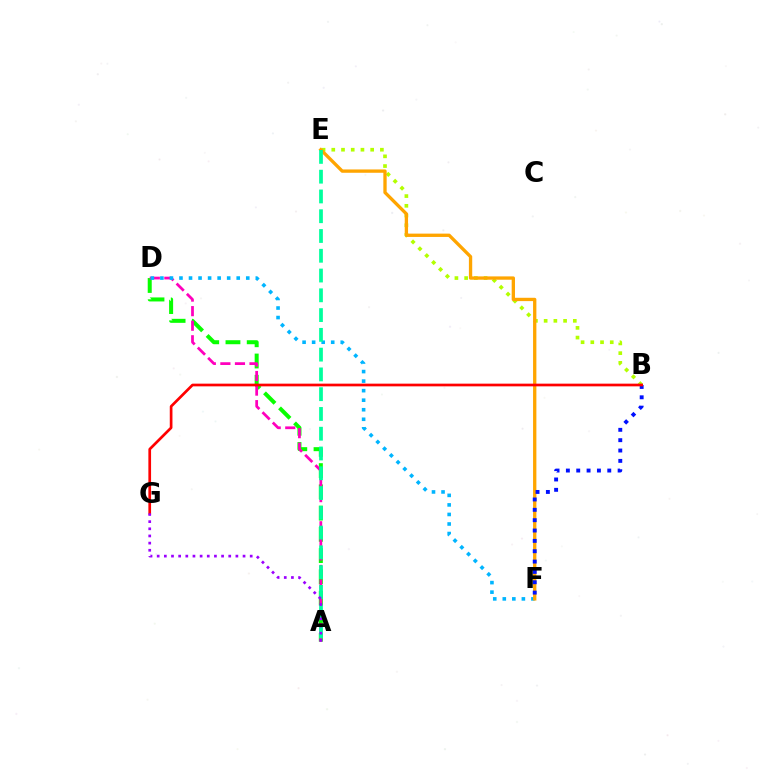{('B', 'E'): [{'color': '#b3ff00', 'line_style': 'dotted', 'thickness': 2.64}], ('A', 'D'): [{'color': '#08ff00', 'line_style': 'dashed', 'thickness': 2.89}, {'color': '#ff00bd', 'line_style': 'dashed', 'thickness': 1.98}], ('D', 'F'): [{'color': '#00b5ff', 'line_style': 'dotted', 'thickness': 2.59}], ('E', 'F'): [{'color': '#ffa500', 'line_style': 'solid', 'thickness': 2.39}], ('B', 'F'): [{'color': '#0010ff', 'line_style': 'dotted', 'thickness': 2.81}], ('A', 'E'): [{'color': '#00ff9d', 'line_style': 'dashed', 'thickness': 2.69}], ('B', 'G'): [{'color': '#ff0000', 'line_style': 'solid', 'thickness': 1.94}], ('A', 'G'): [{'color': '#9b00ff', 'line_style': 'dotted', 'thickness': 1.94}]}